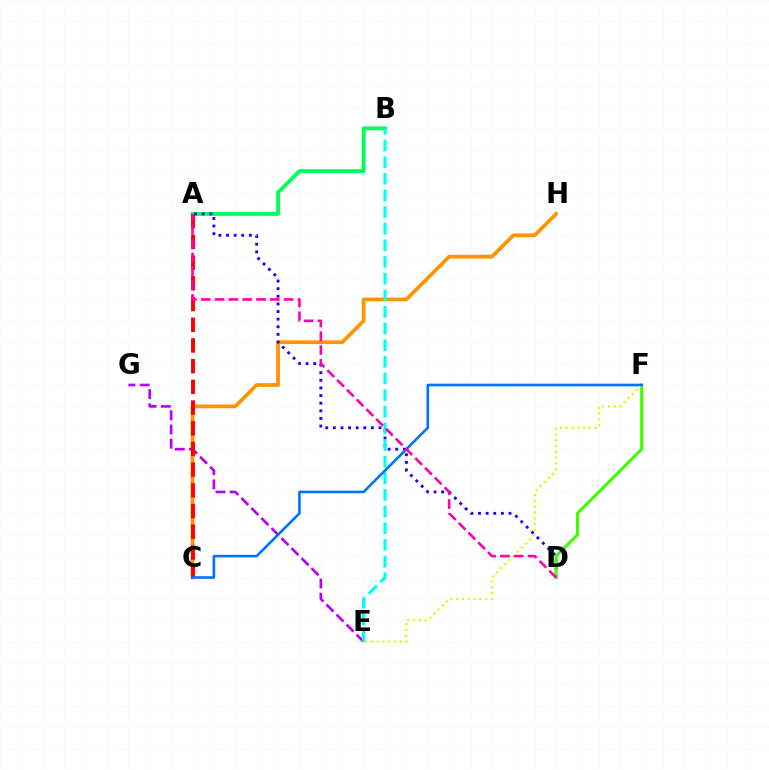{('A', 'B'): [{'color': '#00ff5c', 'line_style': 'solid', 'thickness': 2.79}], ('C', 'H'): [{'color': '#ff9400', 'line_style': 'solid', 'thickness': 2.7}], ('A', 'D'): [{'color': '#2500ff', 'line_style': 'dotted', 'thickness': 2.07}, {'color': '#ff00ac', 'line_style': 'dashed', 'thickness': 1.88}], ('D', 'F'): [{'color': '#3dff00', 'line_style': 'solid', 'thickness': 2.2}], ('E', 'G'): [{'color': '#b900ff', 'line_style': 'dashed', 'thickness': 1.93}], ('A', 'C'): [{'color': '#ff0000', 'line_style': 'dashed', 'thickness': 2.81}], ('E', 'F'): [{'color': '#d1ff00', 'line_style': 'dotted', 'thickness': 1.57}], ('B', 'E'): [{'color': '#00fff6', 'line_style': 'dashed', 'thickness': 2.26}], ('C', 'F'): [{'color': '#0074ff', 'line_style': 'solid', 'thickness': 1.89}]}